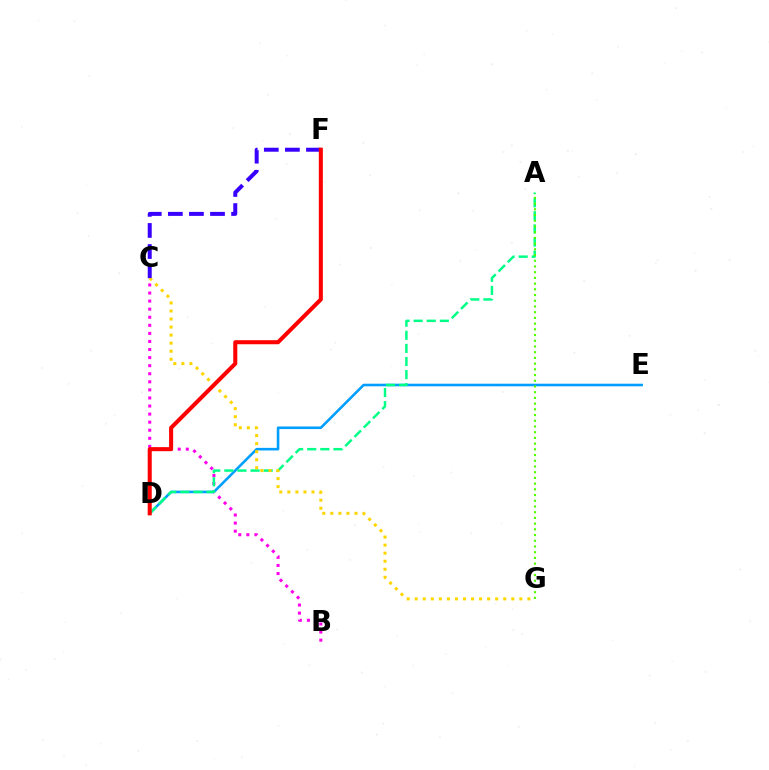{('B', 'C'): [{'color': '#ff00ed', 'line_style': 'dotted', 'thickness': 2.19}], ('D', 'E'): [{'color': '#009eff', 'line_style': 'solid', 'thickness': 1.86}], ('A', 'D'): [{'color': '#00ff86', 'line_style': 'dashed', 'thickness': 1.78}], ('A', 'G'): [{'color': '#4fff00', 'line_style': 'dotted', 'thickness': 1.55}], ('C', 'G'): [{'color': '#ffd500', 'line_style': 'dotted', 'thickness': 2.19}], ('C', 'F'): [{'color': '#3700ff', 'line_style': 'dashed', 'thickness': 2.86}], ('D', 'F'): [{'color': '#ff0000', 'line_style': 'solid', 'thickness': 2.92}]}